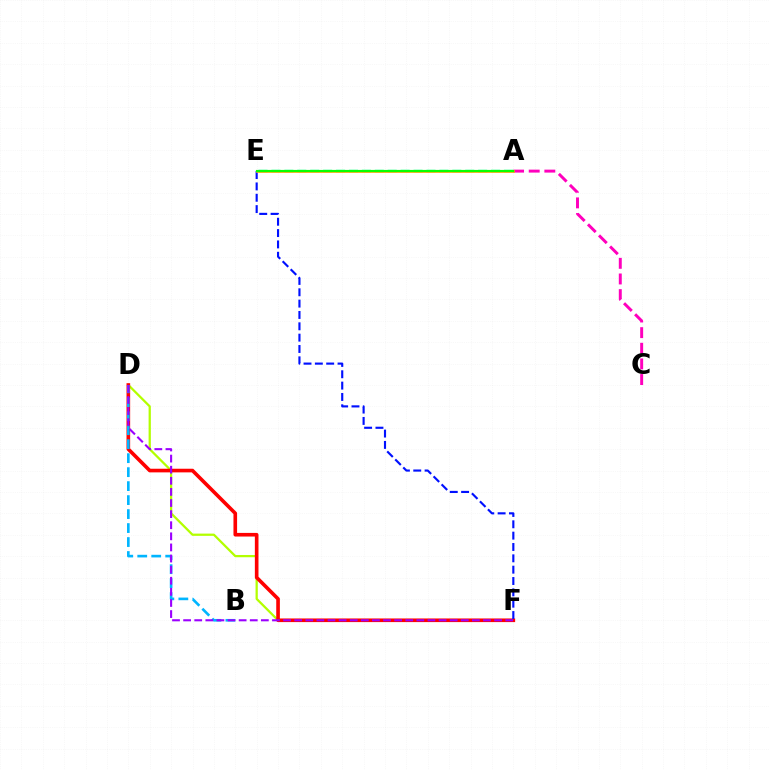{('D', 'F'): [{'color': '#b3ff00', 'line_style': 'solid', 'thickness': 1.62}, {'color': '#ff0000', 'line_style': 'solid', 'thickness': 2.62}, {'color': '#9b00ff', 'line_style': 'dashed', 'thickness': 1.51}], ('A', 'C'): [{'color': '#ff00bd', 'line_style': 'dashed', 'thickness': 2.12}], ('B', 'D'): [{'color': '#00b5ff', 'line_style': 'dashed', 'thickness': 1.9}], ('E', 'F'): [{'color': '#0010ff', 'line_style': 'dashed', 'thickness': 1.54}], ('A', 'E'): [{'color': '#00ff9d', 'line_style': 'dashed', 'thickness': 1.76}, {'color': '#ffa500', 'line_style': 'solid', 'thickness': 1.89}, {'color': '#08ff00', 'line_style': 'solid', 'thickness': 1.55}]}